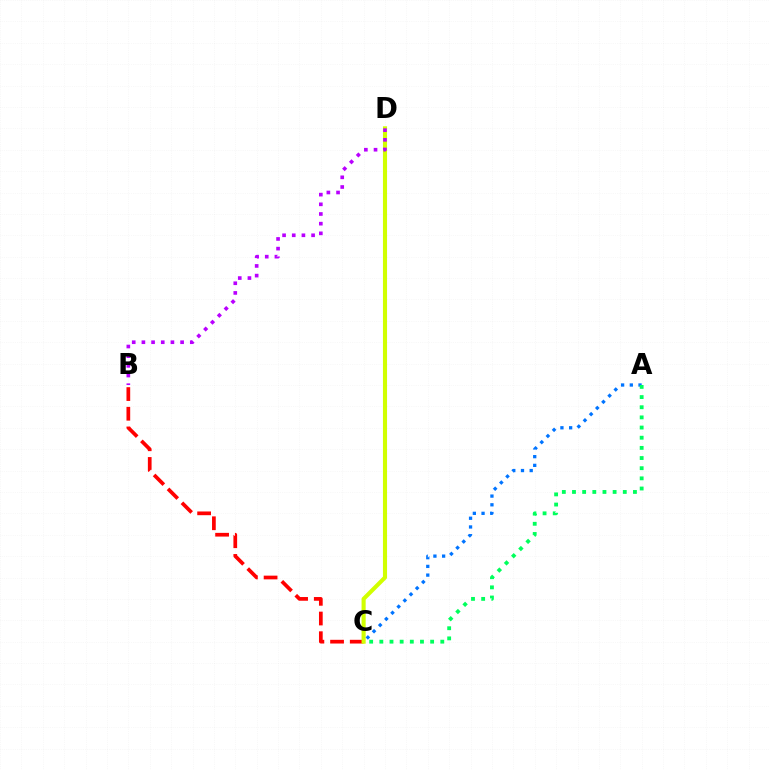{('B', 'C'): [{'color': '#ff0000', 'line_style': 'dashed', 'thickness': 2.67}], ('C', 'D'): [{'color': '#d1ff00', 'line_style': 'solid', 'thickness': 2.95}], ('A', 'C'): [{'color': '#0074ff', 'line_style': 'dotted', 'thickness': 2.37}, {'color': '#00ff5c', 'line_style': 'dotted', 'thickness': 2.76}], ('B', 'D'): [{'color': '#b900ff', 'line_style': 'dotted', 'thickness': 2.63}]}